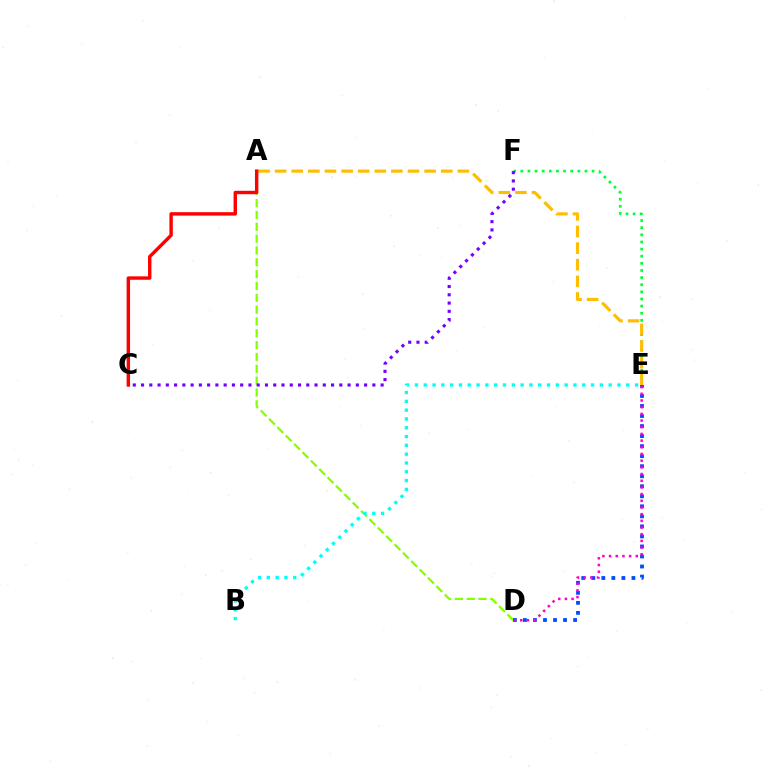{('E', 'F'): [{'color': '#00ff39', 'line_style': 'dotted', 'thickness': 1.94}], ('A', 'E'): [{'color': '#ffbd00', 'line_style': 'dashed', 'thickness': 2.26}], ('A', 'D'): [{'color': '#84ff00', 'line_style': 'dashed', 'thickness': 1.61}], ('D', 'E'): [{'color': '#004bff', 'line_style': 'dotted', 'thickness': 2.73}, {'color': '#ff00cf', 'line_style': 'dotted', 'thickness': 1.82}], ('A', 'C'): [{'color': '#ff0000', 'line_style': 'solid', 'thickness': 2.46}], ('B', 'E'): [{'color': '#00fff6', 'line_style': 'dotted', 'thickness': 2.39}], ('C', 'F'): [{'color': '#7200ff', 'line_style': 'dotted', 'thickness': 2.24}]}